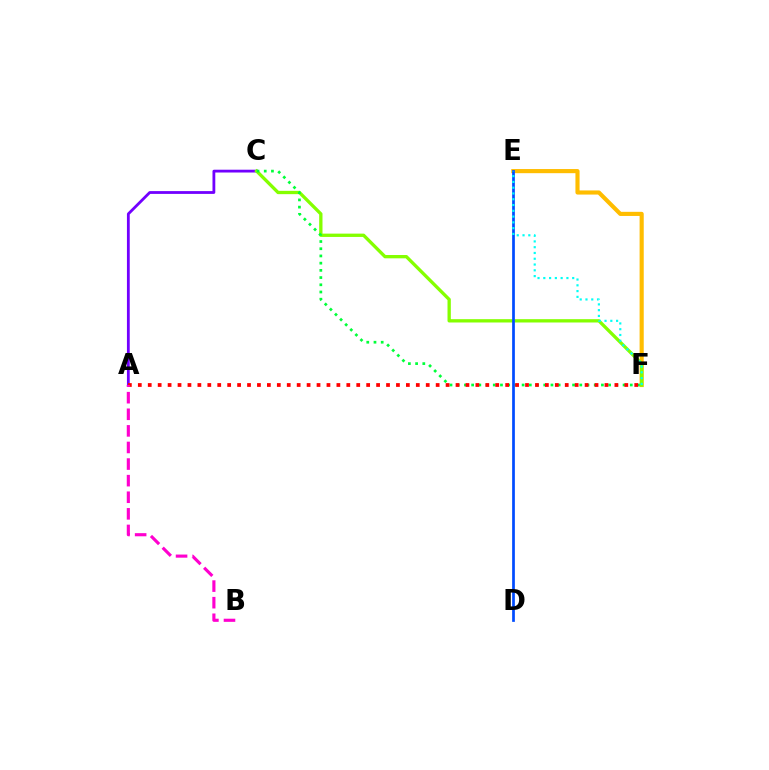{('E', 'F'): [{'color': '#ffbd00', 'line_style': 'solid', 'thickness': 2.98}, {'color': '#00fff6', 'line_style': 'dotted', 'thickness': 1.57}], ('A', 'C'): [{'color': '#7200ff', 'line_style': 'solid', 'thickness': 2.01}], ('C', 'F'): [{'color': '#84ff00', 'line_style': 'solid', 'thickness': 2.39}, {'color': '#00ff39', 'line_style': 'dotted', 'thickness': 1.96}], ('D', 'E'): [{'color': '#004bff', 'line_style': 'solid', 'thickness': 1.96}], ('A', 'F'): [{'color': '#ff0000', 'line_style': 'dotted', 'thickness': 2.7}], ('A', 'B'): [{'color': '#ff00cf', 'line_style': 'dashed', 'thickness': 2.25}]}